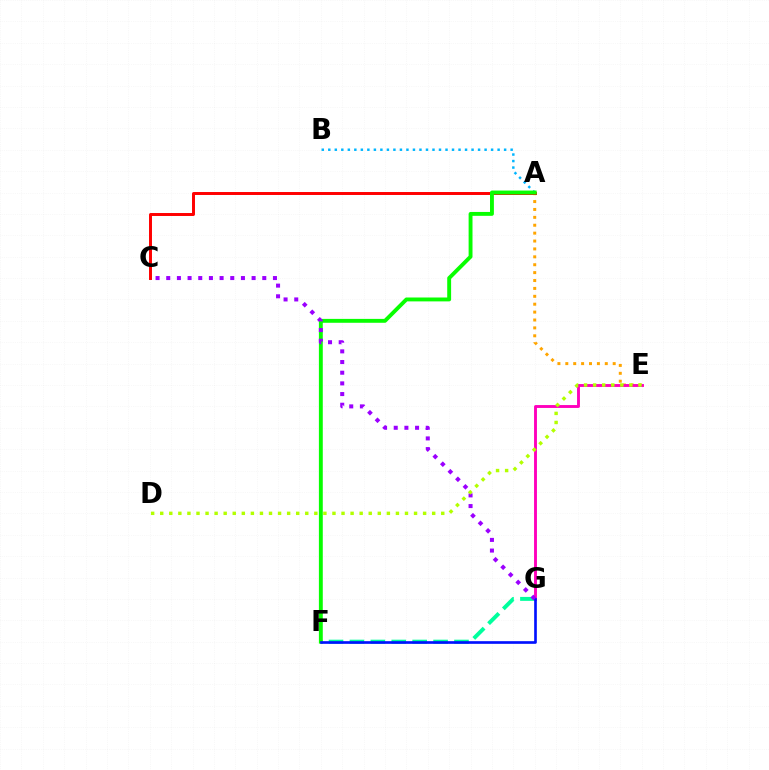{('A', 'B'): [{'color': '#00b5ff', 'line_style': 'dotted', 'thickness': 1.77}], ('A', 'E'): [{'color': '#ffa500', 'line_style': 'dotted', 'thickness': 2.15}], ('F', 'G'): [{'color': '#00ff9d', 'line_style': 'dashed', 'thickness': 2.84}, {'color': '#0010ff', 'line_style': 'solid', 'thickness': 1.91}], ('E', 'G'): [{'color': '#ff00bd', 'line_style': 'solid', 'thickness': 2.08}], ('A', 'C'): [{'color': '#ff0000', 'line_style': 'solid', 'thickness': 2.13}], ('A', 'F'): [{'color': '#08ff00', 'line_style': 'solid', 'thickness': 2.8}], ('C', 'G'): [{'color': '#9b00ff', 'line_style': 'dotted', 'thickness': 2.9}], ('D', 'E'): [{'color': '#b3ff00', 'line_style': 'dotted', 'thickness': 2.46}]}